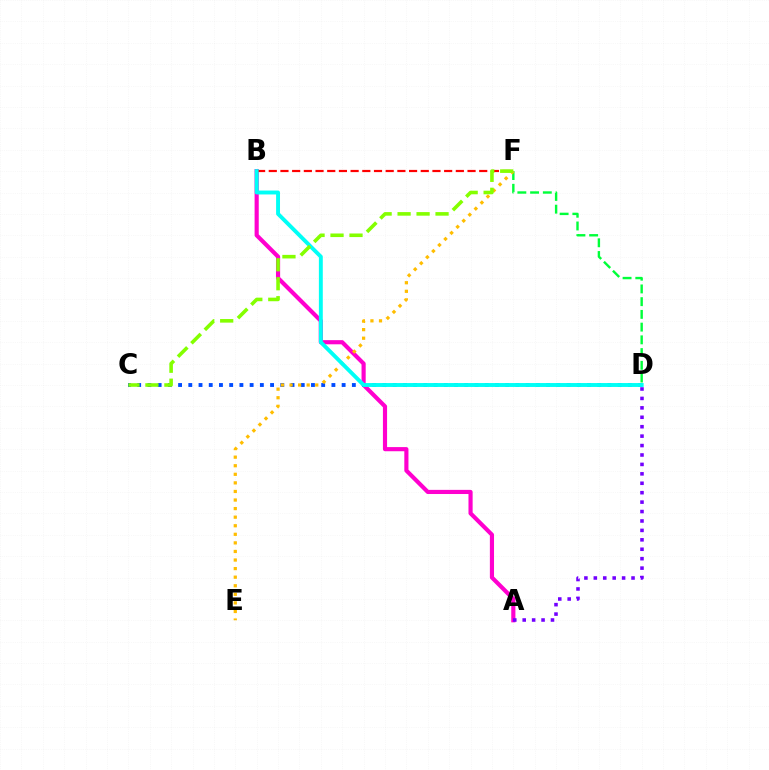{('A', 'B'): [{'color': '#ff00cf', 'line_style': 'solid', 'thickness': 2.99}], ('C', 'D'): [{'color': '#004bff', 'line_style': 'dotted', 'thickness': 2.78}], ('D', 'F'): [{'color': '#00ff39', 'line_style': 'dashed', 'thickness': 1.73}], ('B', 'F'): [{'color': '#ff0000', 'line_style': 'dashed', 'thickness': 1.59}], ('E', 'F'): [{'color': '#ffbd00', 'line_style': 'dotted', 'thickness': 2.33}], ('B', 'D'): [{'color': '#00fff6', 'line_style': 'solid', 'thickness': 2.81}], ('A', 'D'): [{'color': '#7200ff', 'line_style': 'dotted', 'thickness': 2.56}], ('C', 'F'): [{'color': '#84ff00', 'line_style': 'dashed', 'thickness': 2.58}]}